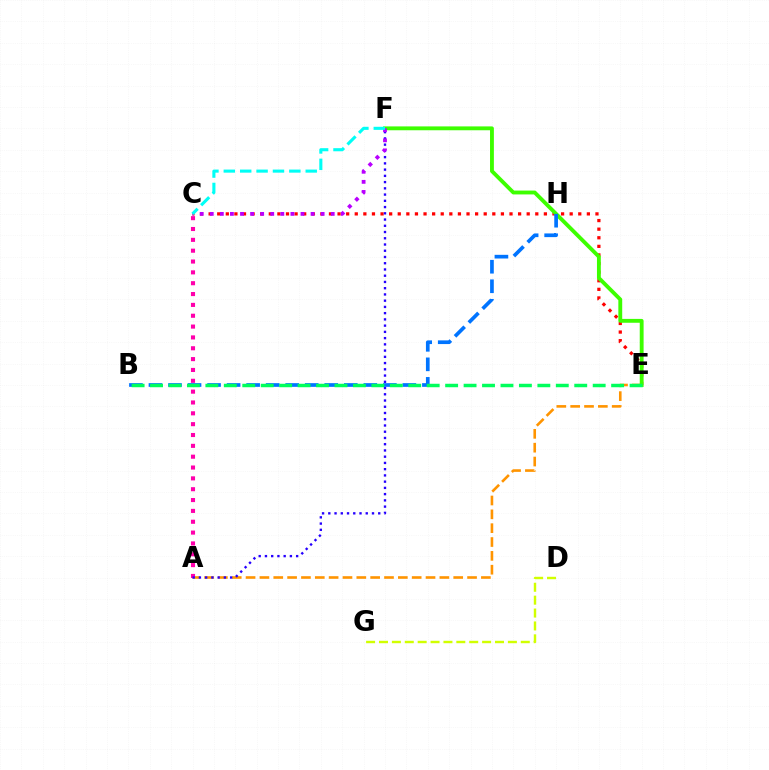{('D', 'G'): [{'color': '#d1ff00', 'line_style': 'dashed', 'thickness': 1.75}], ('A', 'E'): [{'color': '#ff9400', 'line_style': 'dashed', 'thickness': 1.88}], ('A', 'C'): [{'color': '#ff00ac', 'line_style': 'dotted', 'thickness': 2.95}], ('C', 'E'): [{'color': '#ff0000', 'line_style': 'dotted', 'thickness': 2.34}], ('E', 'F'): [{'color': '#3dff00', 'line_style': 'solid', 'thickness': 2.78}], ('B', 'H'): [{'color': '#0074ff', 'line_style': 'dashed', 'thickness': 2.65}], ('A', 'F'): [{'color': '#2500ff', 'line_style': 'dotted', 'thickness': 1.7}], ('B', 'E'): [{'color': '#00ff5c', 'line_style': 'dashed', 'thickness': 2.51}], ('C', 'F'): [{'color': '#b900ff', 'line_style': 'dotted', 'thickness': 2.74}, {'color': '#00fff6', 'line_style': 'dashed', 'thickness': 2.23}]}